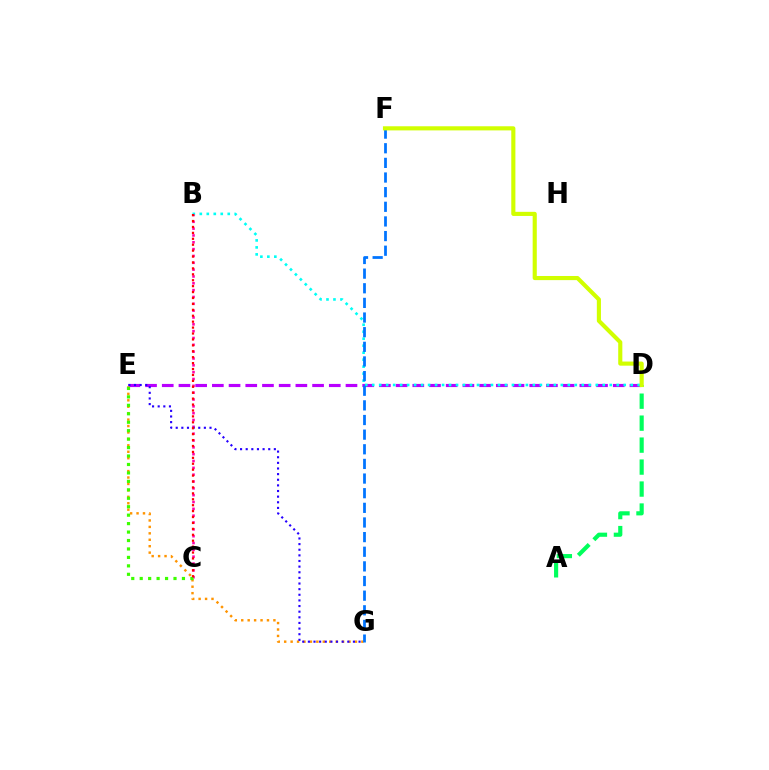{('D', 'E'): [{'color': '#b900ff', 'line_style': 'dashed', 'thickness': 2.27}], ('B', 'D'): [{'color': '#00fff6', 'line_style': 'dotted', 'thickness': 1.9}], ('E', 'G'): [{'color': '#ff9400', 'line_style': 'dotted', 'thickness': 1.75}, {'color': '#2500ff', 'line_style': 'dotted', 'thickness': 1.53}], ('F', 'G'): [{'color': '#0074ff', 'line_style': 'dashed', 'thickness': 1.99}], ('A', 'D'): [{'color': '#00ff5c', 'line_style': 'dashed', 'thickness': 2.98}], ('B', 'C'): [{'color': '#ff00ac', 'line_style': 'dotted', 'thickness': 1.86}, {'color': '#ff0000', 'line_style': 'dotted', 'thickness': 1.61}], ('C', 'E'): [{'color': '#3dff00', 'line_style': 'dotted', 'thickness': 2.3}], ('D', 'F'): [{'color': '#d1ff00', 'line_style': 'solid', 'thickness': 2.97}]}